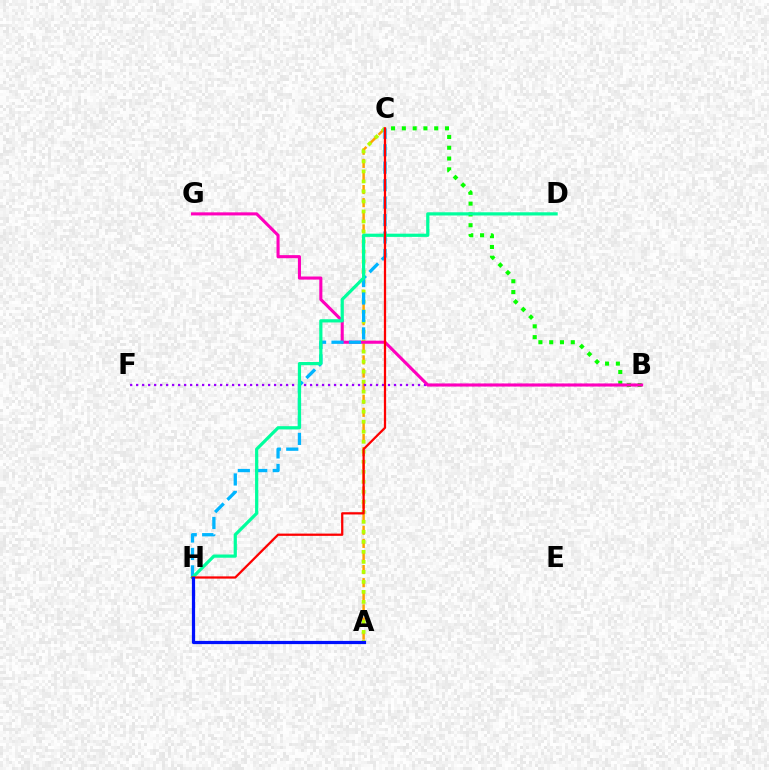{('A', 'C'): [{'color': '#ffa500', 'line_style': 'dashed', 'thickness': 1.78}, {'color': '#b3ff00', 'line_style': 'dotted', 'thickness': 2.72}], ('B', 'F'): [{'color': '#9b00ff', 'line_style': 'dotted', 'thickness': 1.63}], ('B', 'C'): [{'color': '#08ff00', 'line_style': 'dotted', 'thickness': 2.93}], ('B', 'G'): [{'color': '#ff00bd', 'line_style': 'solid', 'thickness': 2.22}], ('C', 'H'): [{'color': '#00b5ff', 'line_style': 'dashed', 'thickness': 2.37}, {'color': '#ff0000', 'line_style': 'solid', 'thickness': 1.63}], ('D', 'H'): [{'color': '#00ff9d', 'line_style': 'solid', 'thickness': 2.31}], ('A', 'H'): [{'color': '#0010ff', 'line_style': 'solid', 'thickness': 2.31}]}